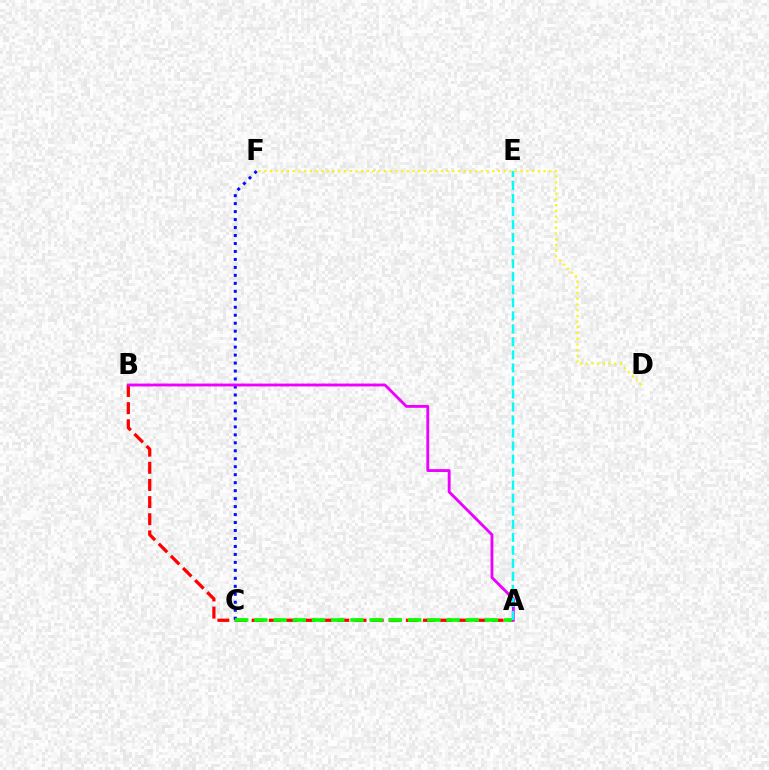{('A', 'B'): [{'color': '#ff0000', 'line_style': 'dashed', 'thickness': 2.33}, {'color': '#ee00ff', 'line_style': 'solid', 'thickness': 2.05}], ('D', 'F'): [{'color': '#fcf500', 'line_style': 'dotted', 'thickness': 1.55}], ('C', 'F'): [{'color': '#0010ff', 'line_style': 'dotted', 'thickness': 2.17}], ('A', 'C'): [{'color': '#08ff00', 'line_style': 'dashed', 'thickness': 2.61}], ('A', 'E'): [{'color': '#00fff6', 'line_style': 'dashed', 'thickness': 1.77}]}